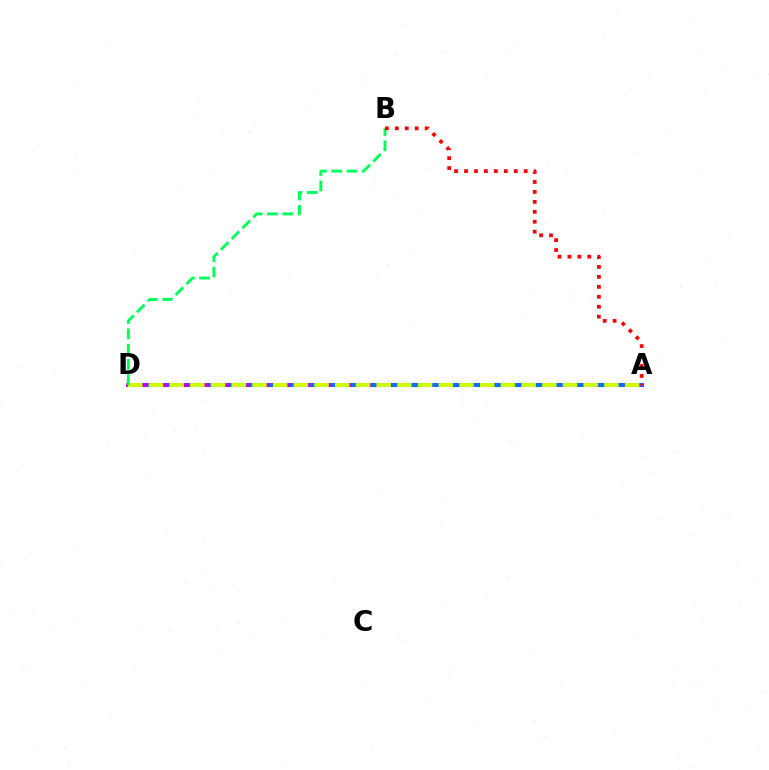{('A', 'D'): [{'color': '#b900ff', 'line_style': 'solid', 'thickness': 2.84}, {'color': '#0074ff', 'line_style': 'dashed', 'thickness': 2.76}, {'color': '#d1ff00', 'line_style': 'dashed', 'thickness': 2.81}], ('B', 'D'): [{'color': '#00ff5c', 'line_style': 'dashed', 'thickness': 2.08}], ('A', 'B'): [{'color': '#ff0000', 'line_style': 'dotted', 'thickness': 2.7}]}